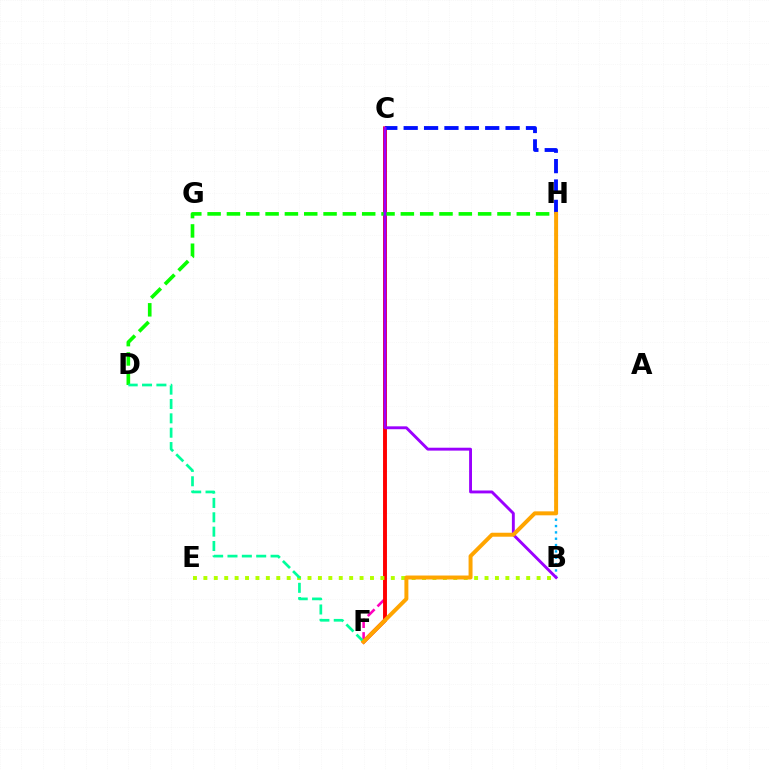{('C', 'F'): [{'color': '#ff00bd', 'line_style': 'dashed', 'thickness': 1.86}, {'color': '#ff0000', 'line_style': 'solid', 'thickness': 2.81}], ('B', 'H'): [{'color': '#00b5ff', 'line_style': 'dotted', 'thickness': 1.72}], ('C', 'H'): [{'color': '#0010ff', 'line_style': 'dashed', 'thickness': 2.77}], ('B', 'E'): [{'color': '#b3ff00', 'line_style': 'dotted', 'thickness': 2.83}], ('D', 'H'): [{'color': '#08ff00', 'line_style': 'dashed', 'thickness': 2.63}], ('B', 'C'): [{'color': '#9b00ff', 'line_style': 'solid', 'thickness': 2.08}], ('D', 'F'): [{'color': '#00ff9d', 'line_style': 'dashed', 'thickness': 1.95}], ('F', 'H'): [{'color': '#ffa500', 'line_style': 'solid', 'thickness': 2.85}]}